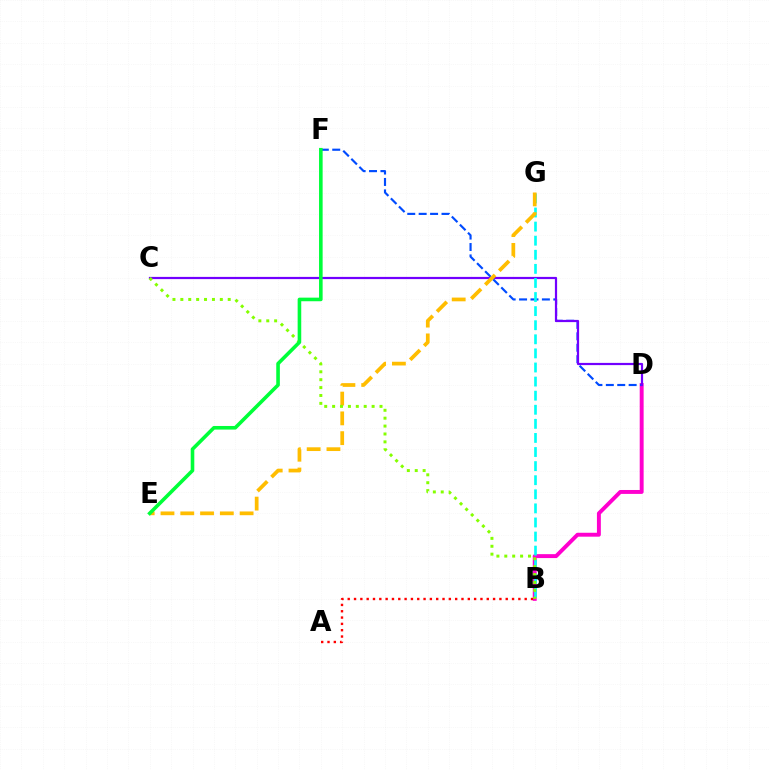{('B', 'D'): [{'color': '#ff00cf', 'line_style': 'solid', 'thickness': 2.82}], ('D', 'F'): [{'color': '#004bff', 'line_style': 'dashed', 'thickness': 1.55}], ('C', 'D'): [{'color': '#7200ff', 'line_style': 'solid', 'thickness': 1.59}], ('B', 'G'): [{'color': '#00fff6', 'line_style': 'dashed', 'thickness': 1.91}], ('E', 'G'): [{'color': '#ffbd00', 'line_style': 'dashed', 'thickness': 2.69}], ('A', 'B'): [{'color': '#ff0000', 'line_style': 'dotted', 'thickness': 1.72}], ('B', 'C'): [{'color': '#84ff00', 'line_style': 'dotted', 'thickness': 2.15}], ('E', 'F'): [{'color': '#00ff39', 'line_style': 'solid', 'thickness': 2.59}]}